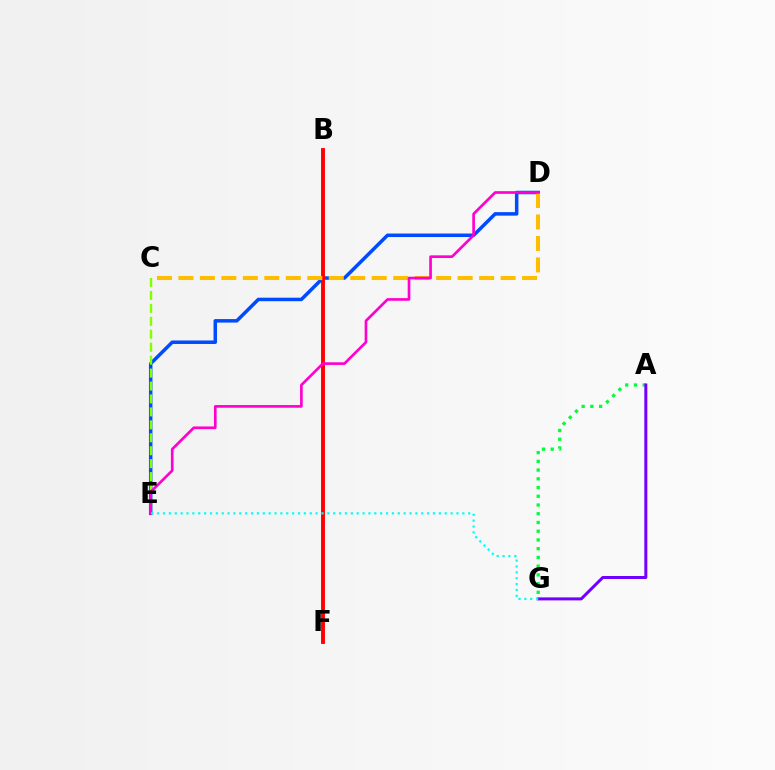{('D', 'E'): [{'color': '#004bff', 'line_style': 'solid', 'thickness': 2.53}, {'color': '#ff00cf', 'line_style': 'solid', 'thickness': 1.92}], ('A', 'G'): [{'color': '#00ff39', 'line_style': 'dotted', 'thickness': 2.37}, {'color': '#7200ff', 'line_style': 'solid', 'thickness': 2.17}], ('B', 'F'): [{'color': '#ff0000', 'line_style': 'solid', 'thickness': 2.8}], ('C', 'E'): [{'color': '#84ff00', 'line_style': 'dashed', 'thickness': 1.76}], ('C', 'D'): [{'color': '#ffbd00', 'line_style': 'dashed', 'thickness': 2.92}], ('E', 'G'): [{'color': '#00fff6', 'line_style': 'dotted', 'thickness': 1.59}]}